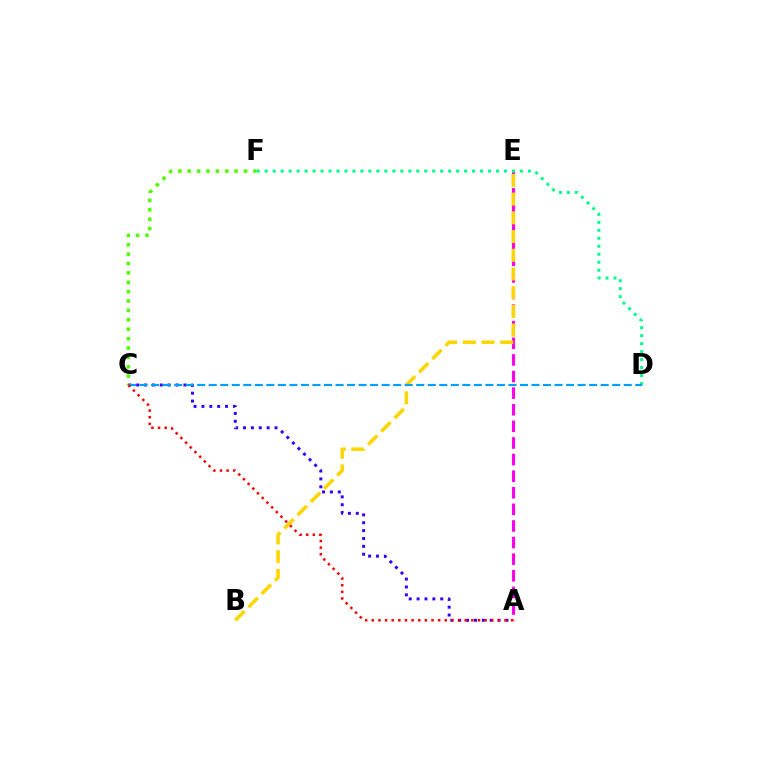{('A', 'E'): [{'color': '#ff00ed', 'line_style': 'dashed', 'thickness': 2.26}], ('B', 'E'): [{'color': '#ffd500', 'line_style': 'dashed', 'thickness': 2.54}], ('A', 'C'): [{'color': '#3700ff', 'line_style': 'dotted', 'thickness': 2.14}, {'color': '#ff0000', 'line_style': 'dotted', 'thickness': 1.8}], ('D', 'F'): [{'color': '#00ff86', 'line_style': 'dotted', 'thickness': 2.17}], ('C', 'F'): [{'color': '#4fff00', 'line_style': 'dotted', 'thickness': 2.55}], ('C', 'D'): [{'color': '#009eff', 'line_style': 'dashed', 'thickness': 1.57}]}